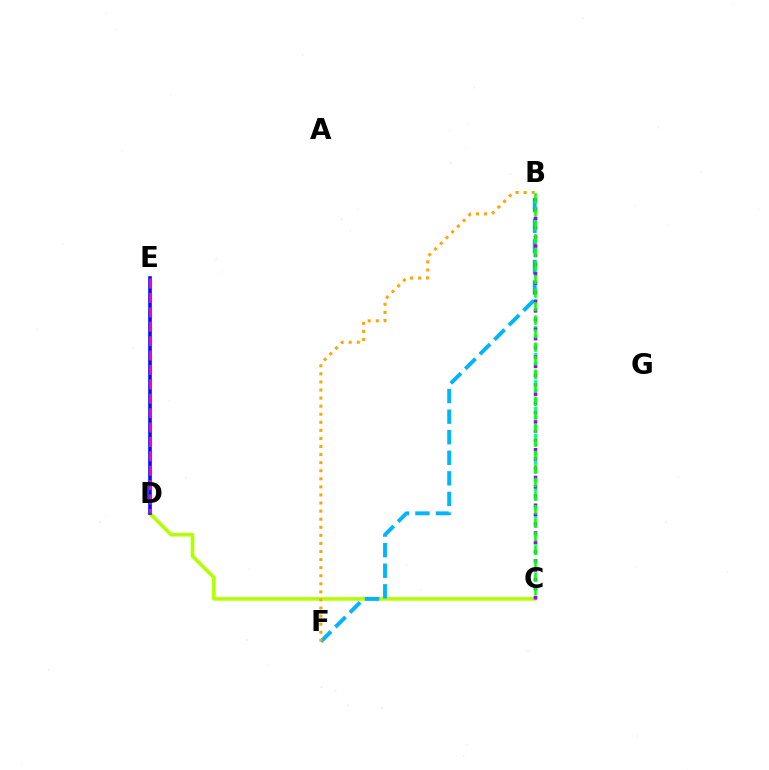{('C', 'D'): [{'color': '#b3ff00', 'line_style': 'solid', 'thickness': 2.62}], ('B', 'F'): [{'color': '#00b5ff', 'line_style': 'dashed', 'thickness': 2.79}, {'color': '#ffa500', 'line_style': 'dotted', 'thickness': 2.19}], ('D', 'E'): [{'color': '#ff0000', 'line_style': 'dashed', 'thickness': 1.55}, {'color': '#0010ff', 'line_style': 'solid', 'thickness': 2.6}, {'color': '#ff00bd', 'line_style': 'dashed', 'thickness': 1.96}], ('B', 'C'): [{'color': '#00ff9d', 'line_style': 'dotted', 'thickness': 2.45}, {'color': '#9b00ff', 'line_style': 'dotted', 'thickness': 2.51}, {'color': '#08ff00', 'line_style': 'dashed', 'thickness': 1.84}]}